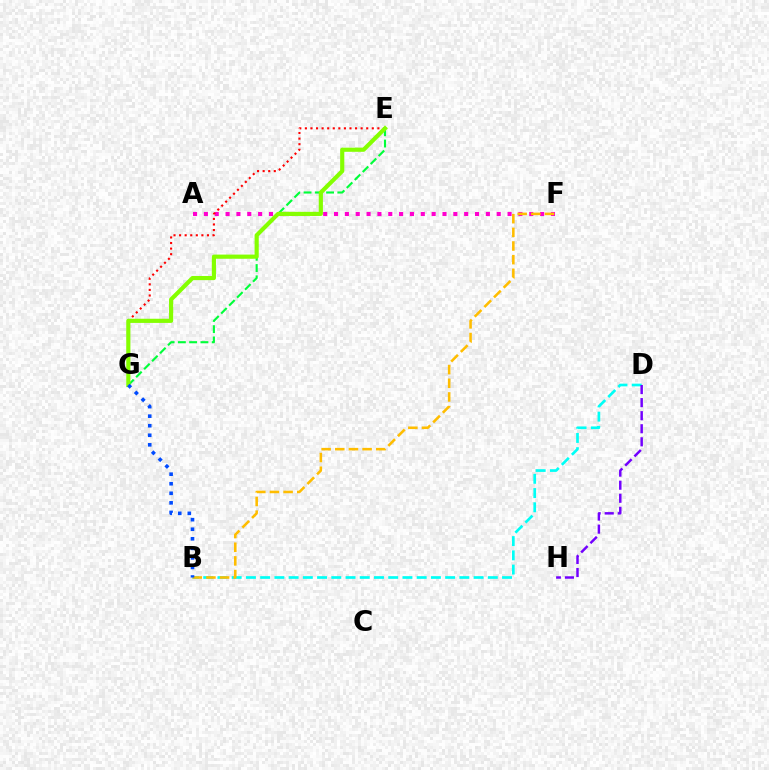{('A', 'F'): [{'color': '#ff00cf', 'line_style': 'dotted', 'thickness': 2.95}], ('E', 'G'): [{'color': '#ff0000', 'line_style': 'dotted', 'thickness': 1.51}, {'color': '#00ff39', 'line_style': 'dashed', 'thickness': 1.53}, {'color': '#84ff00', 'line_style': 'solid', 'thickness': 2.99}], ('B', 'D'): [{'color': '#00fff6', 'line_style': 'dashed', 'thickness': 1.93}], ('B', 'F'): [{'color': '#ffbd00', 'line_style': 'dashed', 'thickness': 1.86}], ('D', 'H'): [{'color': '#7200ff', 'line_style': 'dashed', 'thickness': 1.77}], ('B', 'G'): [{'color': '#004bff', 'line_style': 'dotted', 'thickness': 2.6}]}